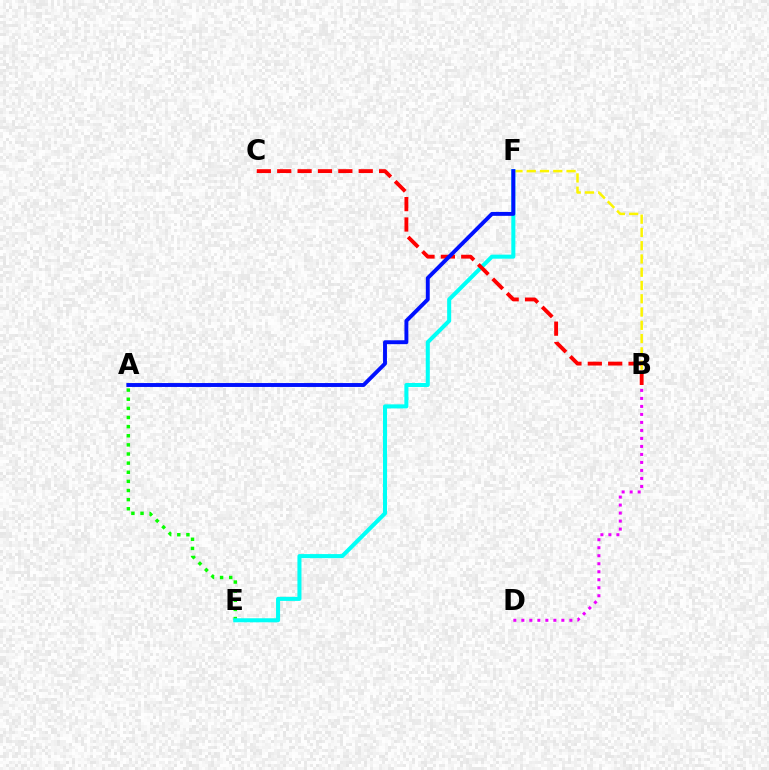{('B', 'D'): [{'color': '#ee00ff', 'line_style': 'dotted', 'thickness': 2.17}], ('A', 'E'): [{'color': '#08ff00', 'line_style': 'dotted', 'thickness': 2.48}], ('B', 'F'): [{'color': '#fcf500', 'line_style': 'dashed', 'thickness': 1.8}], ('E', 'F'): [{'color': '#00fff6', 'line_style': 'solid', 'thickness': 2.91}], ('B', 'C'): [{'color': '#ff0000', 'line_style': 'dashed', 'thickness': 2.77}], ('A', 'F'): [{'color': '#0010ff', 'line_style': 'solid', 'thickness': 2.81}]}